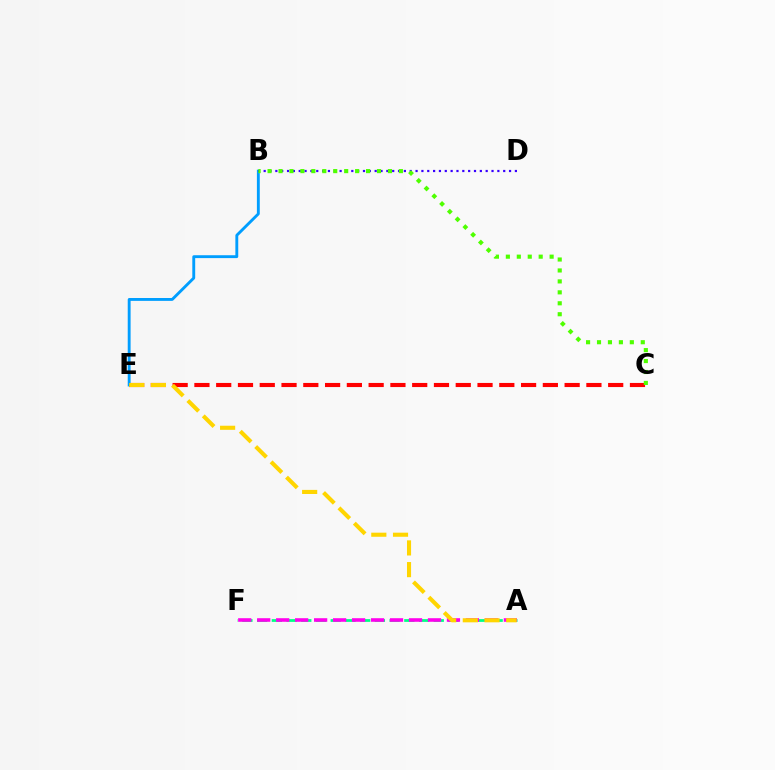{('C', 'E'): [{'color': '#ff0000', 'line_style': 'dashed', 'thickness': 2.96}], ('A', 'F'): [{'color': '#00ff86', 'line_style': 'dashed', 'thickness': 2.0}, {'color': '#ff00ed', 'line_style': 'dashed', 'thickness': 2.58}], ('B', 'E'): [{'color': '#009eff', 'line_style': 'solid', 'thickness': 2.07}], ('B', 'D'): [{'color': '#3700ff', 'line_style': 'dotted', 'thickness': 1.59}], ('B', 'C'): [{'color': '#4fff00', 'line_style': 'dotted', 'thickness': 2.97}], ('A', 'E'): [{'color': '#ffd500', 'line_style': 'dashed', 'thickness': 2.95}]}